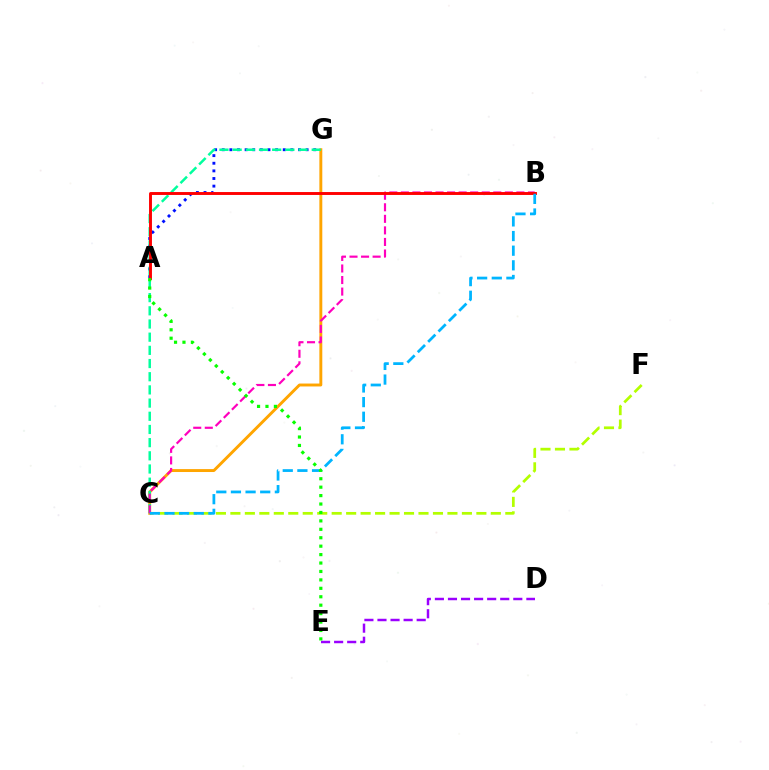{('A', 'G'): [{'color': '#0010ff', 'line_style': 'dotted', 'thickness': 2.07}], ('C', 'F'): [{'color': '#b3ff00', 'line_style': 'dashed', 'thickness': 1.97}], ('C', 'G'): [{'color': '#ffa500', 'line_style': 'solid', 'thickness': 2.1}, {'color': '#00ff9d', 'line_style': 'dashed', 'thickness': 1.79}], ('D', 'E'): [{'color': '#9b00ff', 'line_style': 'dashed', 'thickness': 1.78}], ('B', 'C'): [{'color': '#ff00bd', 'line_style': 'dashed', 'thickness': 1.57}, {'color': '#00b5ff', 'line_style': 'dashed', 'thickness': 1.99}], ('A', 'B'): [{'color': '#ff0000', 'line_style': 'solid', 'thickness': 2.1}], ('A', 'E'): [{'color': '#08ff00', 'line_style': 'dotted', 'thickness': 2.29}]}